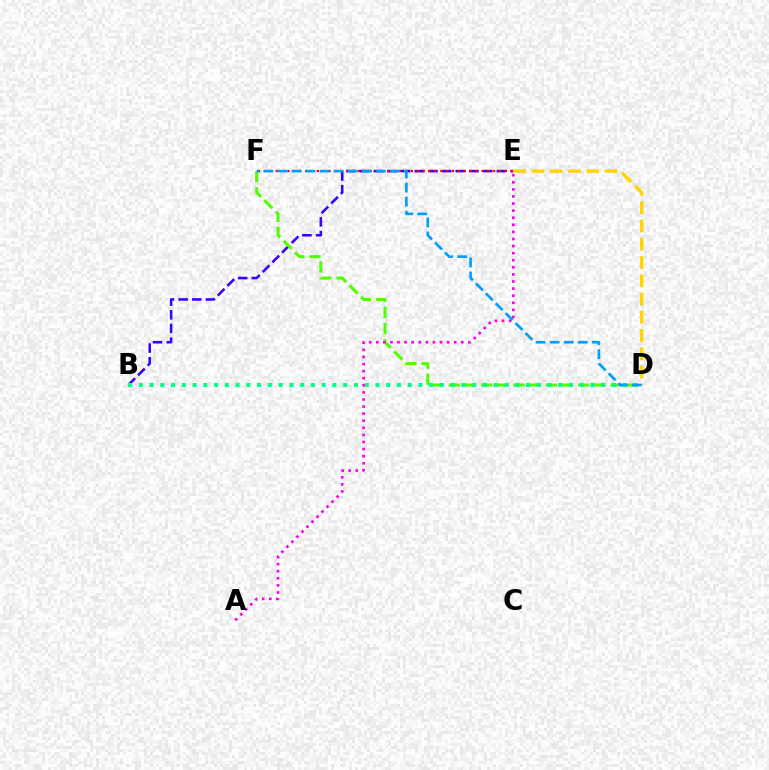{('B', 'E'): [{'color': '#3700ff', 'line_style': 'dashed', 'thickness': 1.86}], ('E', 'F'): [{'color': '#ff0000', 'line_style': 'dotted', 'thickness': 1.6}], ('D', 'F'): [{'color': '#4fff00', 'line_style': 'dashed', 'thickness': 2.2}, {'color': '#009eff', 'line_style': 'dashed', 'thickness': 1.91}], ('D', 'E'): [{'color': '#ffd500', 'line_style': 'dashed', 'thickness': 2.48}], ('B', 'D'): [{'color': '#00ff86', 'line_style': 'dotted', 'thickness': 2.92}], ('A', 'E'): [{'color': '#ff00ed', 'line_style': 'dotted', 'thickness': 1.93}]}